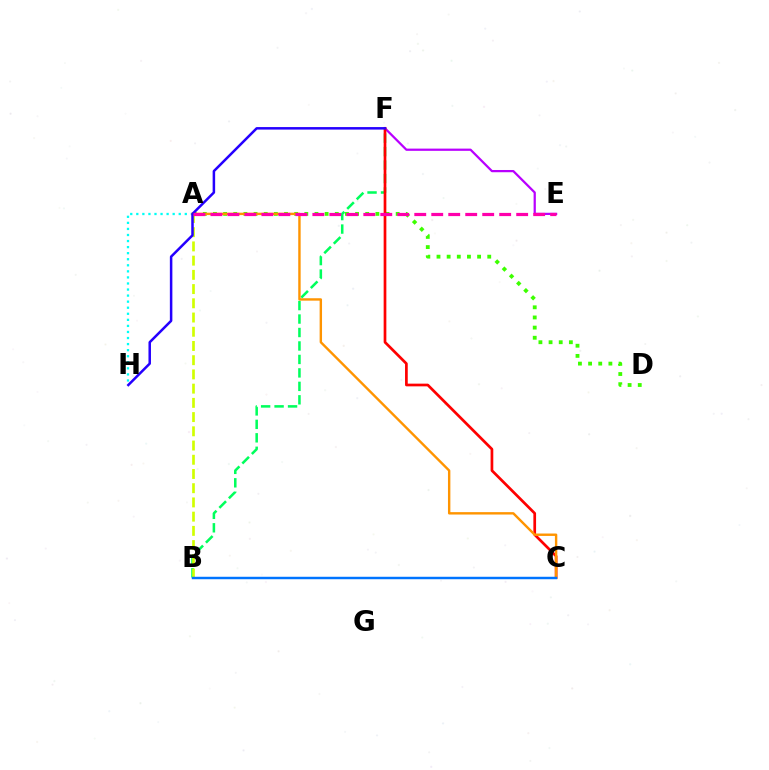{('B', 'F'): [{'color': '#00ff5c', 'line_style': 'dashed', 'thickness': 1.83}], ('A', 'H'): [{'color': '#00fff6', 'line_style': 'dotted', 'thickness': 1.65}], ('E', 'F'): [{'color': '#b900ff', 'line_style': 'solid', 'thickness': 1.61}], ('A', 'D'): [{'color': '#3dff00', 'line_style': 'dotted', 'thickness': 2.76}], ('C', 'F'): [{'color': '#ff0000', 'line_style': 'solid', 'thickness': 1.95}], ('A', 'B'): [{'color': '#d1ff00', 'line_style': 'dashed', 'thickness': 1.93}], ('A', 'C'): [{'color': '#ff9400', 'line_style': 'solid', 'thickness': 1.73}], ('F', 'H'): [{'color': '#2500ff', 'line_style': 'solid', 'thickness': 1.81}], ('B', 'C'): [{'color': '#0074ff', 'line_style': 'solid', 'thickness': 1.77}], ('A', 'E'): [{'color': '#ff00ac', 'line_style': 'dashed', 'thickness': 2.31}]}